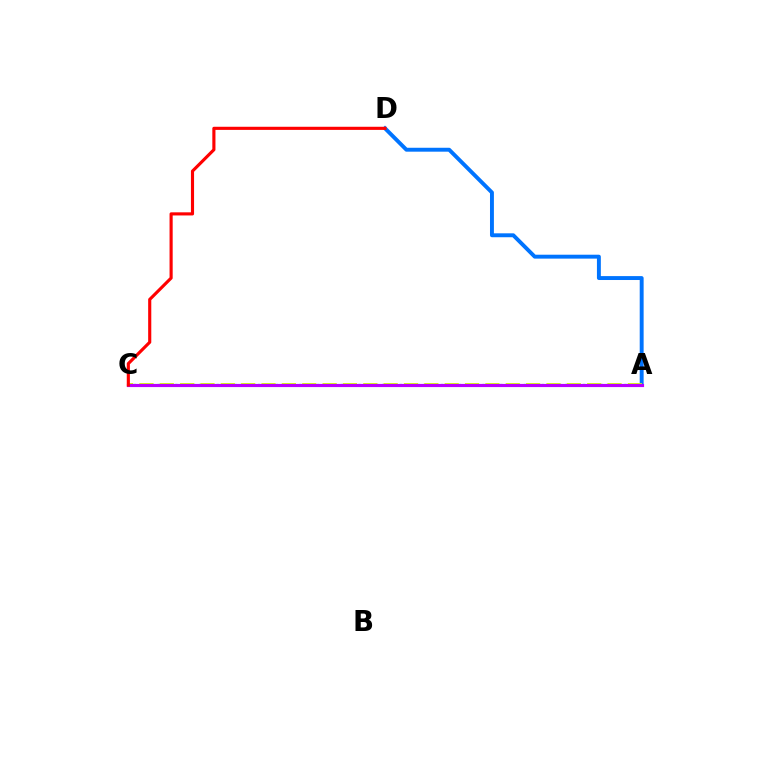{('A', 'D'): [{'color': '#0074ff', 'line_style': 'solid', 'thickness': 2.82}], ('A', 'C'): [{'color': '#00ff5c', 'line_style': 'dotted', 'thickness': 1.61}, {'color': '#d1ff00', 'line_style': 'dashed', 'thickness': 2.76}, {'color': '#b900ff', 'line_style': 'solid', 'thickness': 2.28}], ('C', 'D'): [{'color': '#ff0000', 'line_style': 'solid', 'thickness': 2.25}]}